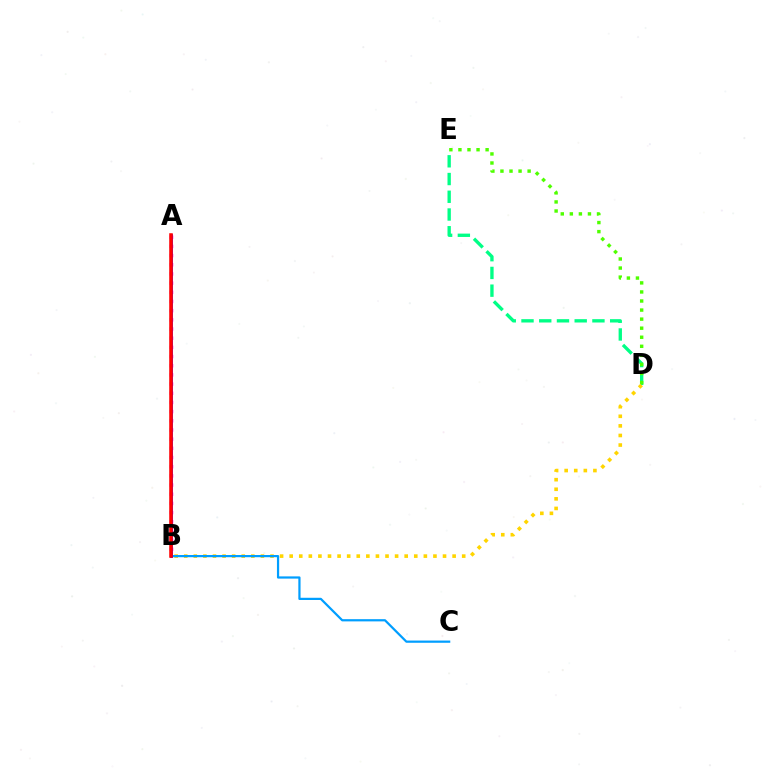{('A', 'B'): [{'color': '#ff00ed', 'line_style': 'dotted', 'thickness': 2.49}, {'color': '#3700ff', 'line_style': 'solid', 'thickness': 2.01}, {'color': '#ff0000', 'line_style': 'solid', 'thickness': 2.55}], ('D', 'E'): [{'color': '#00ff86', 'line_style': 'dashed', 'thickness': 2.41}, {'color': '#4fff00', 'line_style': 'dotted', 'thickness': 2.46}], ('B', 'D'): [{'color': '#ffd500', 'line_style': 'dotted', 'thickness': 2.6}], ('B', 'C'): [{'color': '#009eff', 'line_style': 'solid', 'thickness': 1.6}]}